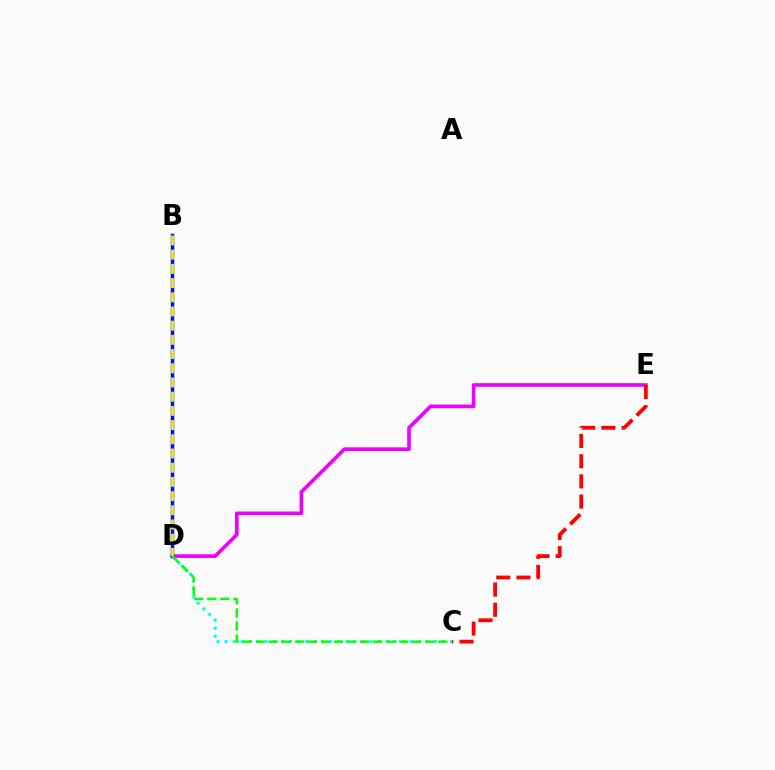{('C', 'D'): [{'color': '#00fff6', 'line_style': 'dotted', 'thickness': 2.19}, {'color': '#08ff00', 'line_style': 'dashed', 'thickness': 1.77}], ('D', 'E'): [{'color': '#ee00ff', 'line_style': 'solid', 'thickness': 2.63}], ('B', 'D'): [{'color': '#0010ff', 'line_style': 'solid', 'thickness': 2.5}, {'color': '#fcf500', 'line_style': 'dashed', 'thickness': 1.93}], ('C', 'E'): [{'color': '#ff0000', 'line_style': 'dashed', 'thickness': 2.74}]}